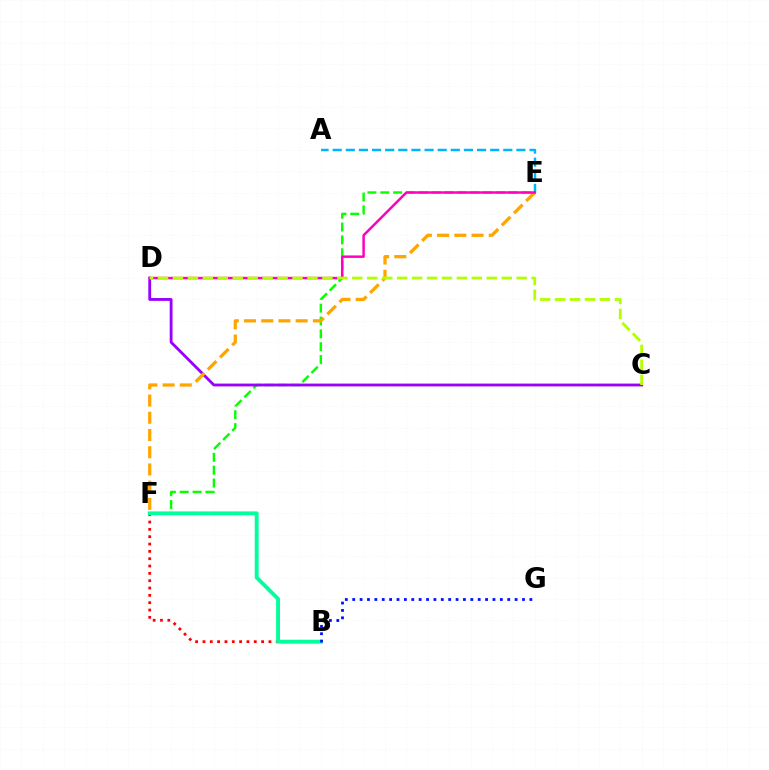{('B', 'F'): [{'color': '#ff0000', 'line_style': 'dotted', 'thickness': 1.99}, {'color': '#00ff9d', 'line_style': 'solid', 'thickness': 2.8}], ('E', 'F'): [{'color': '#08ff00', 'line_style': 'dashed', 'thickness': 1.75}, {'color': '#ffa500', 'line_style': 'dashed', 'thickness': 2.34}], ('A', 'E'): [{'color': '#00b5ff', 'line_style': 'dashed', 'thickness': 1.78}], ('C', 'D'): [{'color': '#9b00ff', 'line_style': 'solid', 'thickness': 2.04}, {'color': '#b3ff00', 'line_style': 'dashed', 'thickness': 2.03}], ('D', 'E'): [{'color': '#ff00bd', 'line_style': 'solid', 'thickness': 1.78}], ('B', 'G'): [{'color': '#0010ff', 'line_style': 'dotted', 'thickness': 2.01}]}